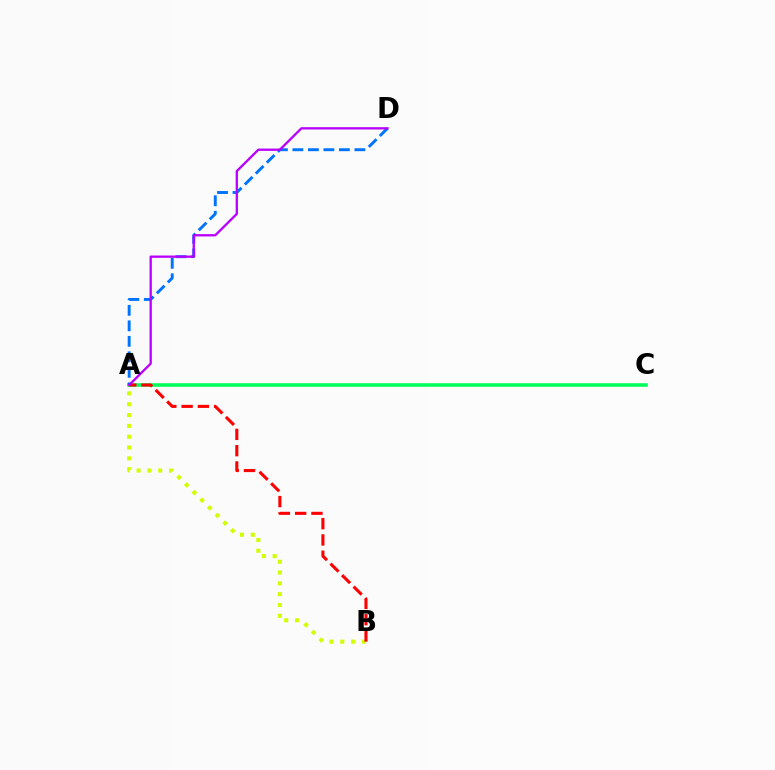{('A', 'C'): [{'color': '#00ff5c', 'line_style': 'solid', 'thickness': 2.56}], ('A', 'D'): [{'color': '#0074ff', 'line_style': 'dashed', 'thickness': 2.11}, {'color': '#b900ff', 'line_style': 'solid', 'thickness': 1.66}], ('A', 'B'): [{'color': '#d1ff00', 'line_style': 'dotted', 'thickness': 2.94}, {'color': '#ff0000', 'line_style': 'dashed', 'thickness': 2.21}]}